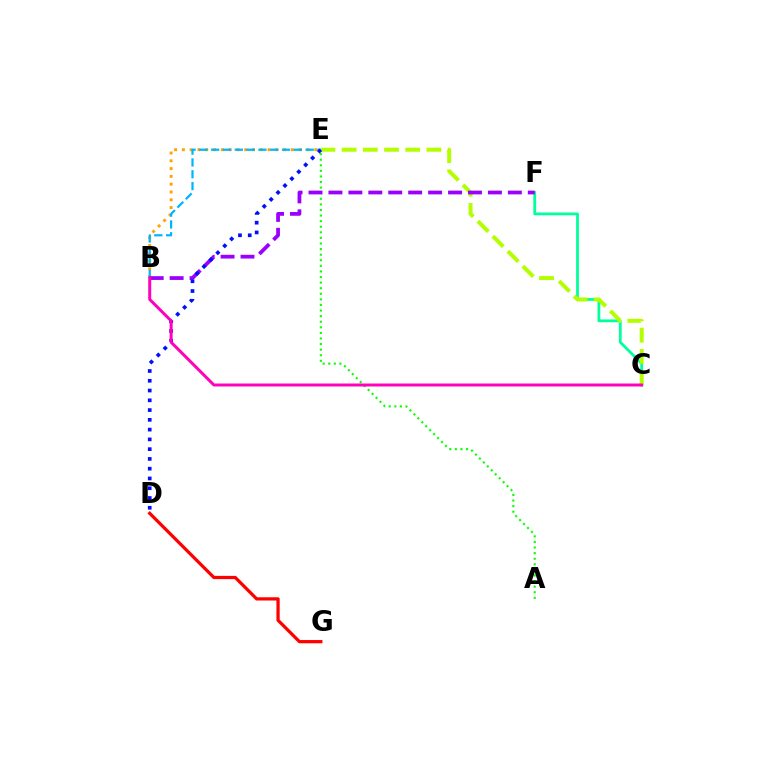{('A', 'E'): [{'color': '#08ff00', 'line_style': 'dotted', 'thickness': 1.52}], ('C', 'F'): [{'color': '#00ff9d', 'line_style': 'solid', 'thickness': 2.0}], ('C', 'E'): [{'color': '#b3ff00', 'line_style': 'dashed', 'thickness': 2.88}], ('B', 'E'): [{'color': '#ffa500', 'line_style': 'dotted', 'thickness': 2.12}, {'color': '#00b5ff', 'line_style': 'dashed', 'thickness': 1.6}], ('D', 'G'): [{'color': '#ff0000', 'line_style': 'solid', 'thickness': 2.33}], ('B', 'F'): [{'color': '#9b00ff', 'line_style': 'dashed', 'thickness': 2.71}], ('D', 'E'): [{'color': '#0010ff', 'line_style': 'dotted', 'thickness': 2.65}], ('B', 'C'): [{'color': '#ff00bd', 'line_style': 'solid', 'thickness': 2.14}]}